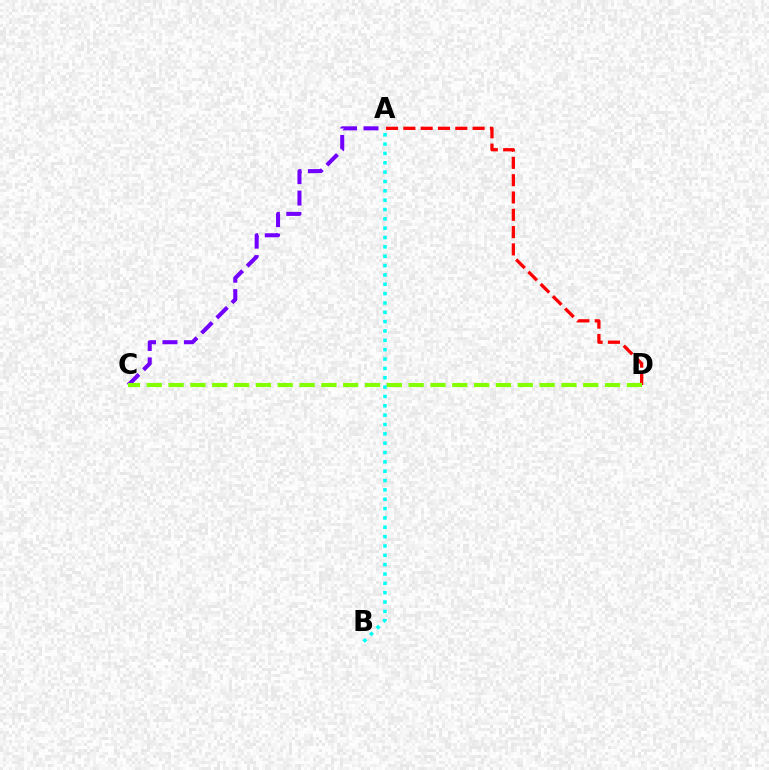{('A', 'C'): [{'color': '#7200ff', 'line_style': 'dashed', 'thickness': 2.92}], ('A', 'D'): [{'color': '#ff0000', 'line_style': 'dashed', 'thickness': 2.35}], ('C', 'D'): [{'color': '#84ff00', 'line_style': 'dashed', 'thickness': 2.96}], ('A', 'B'): [{'color': '#00fff6', 'line_style': 'dotted', 'thickness': 2.54}]}